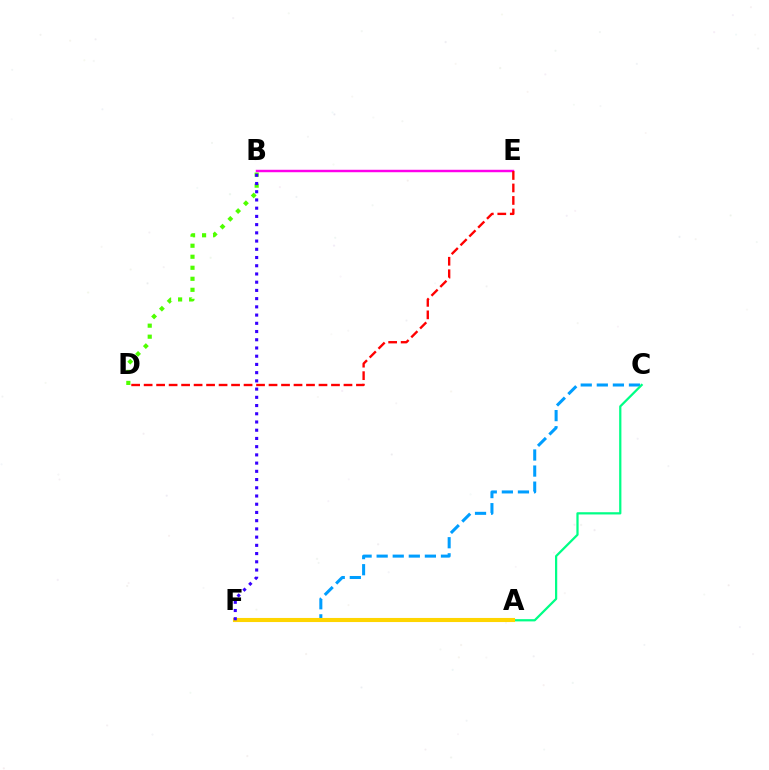{('B', 'E'): [{'color': '#ff00ed', 'line_style': 'solid', 'thickness': 1.76}], ('C', 'F'): [{'color': '#009eff', 'line_style': 'dashed', 'thickness': 2.18}], ('A', 'C'): [{'color': '#00ff86', 'line_style': 'solid', 'thickness': 1.61}], ('B', 'D'): [{'color': '#4fff00', 'line_style': 'dotted', 'thickness': 2.99}], ('D', 'E'): [{'color': '#ff0000', 'line_style': 'dashed', 'thickness': 1.7}], ('A', 'F'): [{'color': '#ffd500', 'line_style': 'solid', 'thickness': 2.95}], ('B', 'F'): [{'color': '#3700ff', 'line_style': 'dotted', 'thickness': 2.23}]}